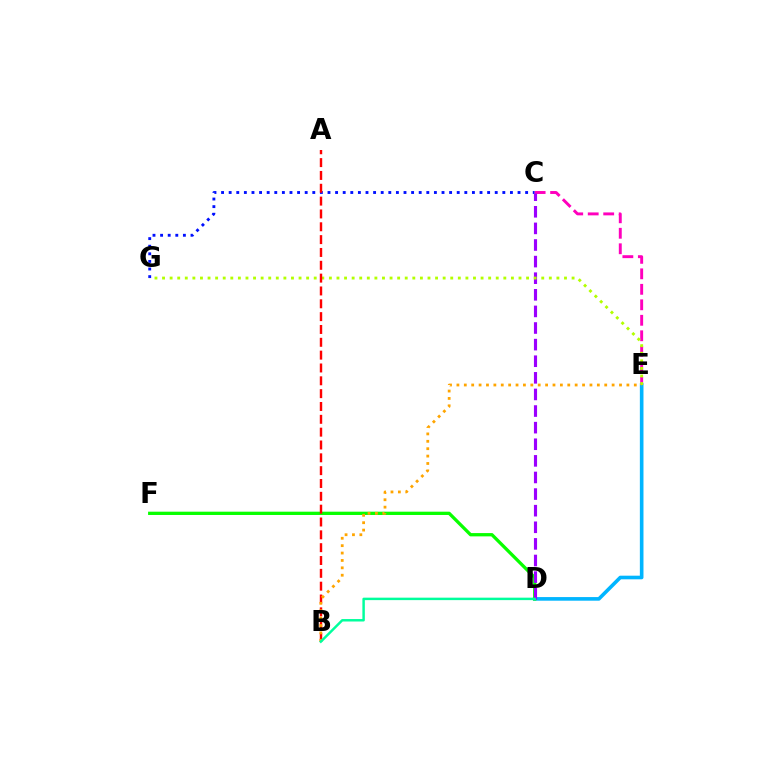{('C', 'G'): [{'color': '#0010ff', 'line_style': 'dotted', 'thickness': 2.07}], ('D', 'E'): [{'color': '#00b5ff', 'line_style': 'solid', 'thickness': 2.61}], ('D', 'F'): [{'color': '#08ff00', 'line_style': 'solid', 'thickness': 2.37}], ('C', 'E'): [{'color': '#ff00bd', 'line_style': 'dashed', 'thickness': 2.1}], ('C', 'D'): [{'color': '#9b00ff', 'line_style': 'dashed', 'thickness': 2.26}], ('E', 'G'): [{'color': '#b3ff00', 'line_style': 'dotted', 'thickness': 2.06}], ('A', 'B'): [{'color': '#ff0000', 'line_style': 'dashed', 'thickness': 1.74}], ('B', 'E'): [{'color': '#ffa500', 'line_style': 'dotted', 'thickness': 2.01}], ('B', 'D'): [{'color': '#00ff9d', 'line_style': 'solid', 'thickness': 1.77}]}